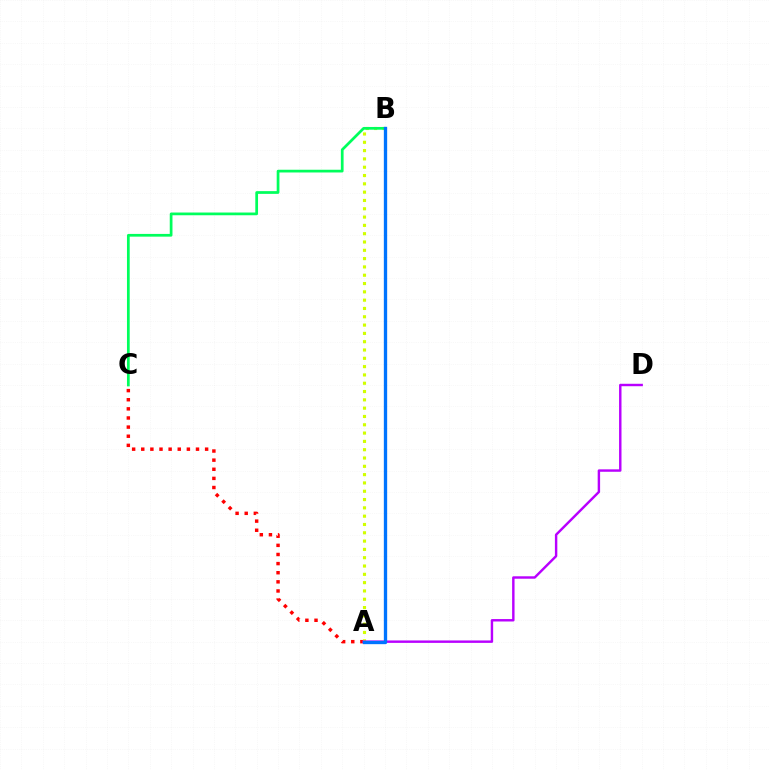{('A', 'C'): [{'color': '#ff0000', 'line_style': 'dotted', 'thickness': 2.48}], ('A', 'B'): [{'color': '#d1ff00', 'line_style': 'dotted', 'thickness': 2.26}, {'color': '#0074ff', 'line_style': 'solid', 'thickness': 2.39}], ('A', 'D'): [{'color': '#b900ff', 'line_style': 'solid', 'thickness': 1.75}], ('B', 'C'): [{'color': '#00ff5c', 'line_style': 'solid', 'thickness': 1.97}]}